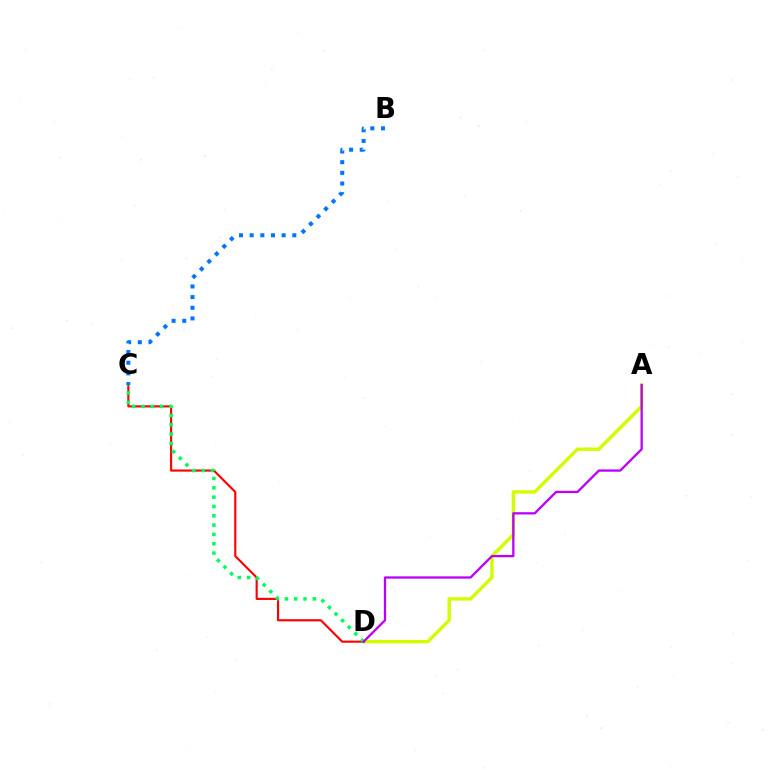{('A', 'D'): [{'color': '#d1ff00', 'line_style': 'solid', 'thickness': 2.46}, {'color': '#b900ff', 'line_style': 'solid', 'thickness': 1.65}], ('C', 'D'): [{'color': '#ff0000', 'line_style': 'solid', 'thickness': 1.54}, {'color': '#00ff5c', 'line_style': 'dotted', 'thickness': 2.53}], ('B', 'C'): [{'color': '#0074ff', 'line_style': 'dotted', 'thickness': 2.9}]}